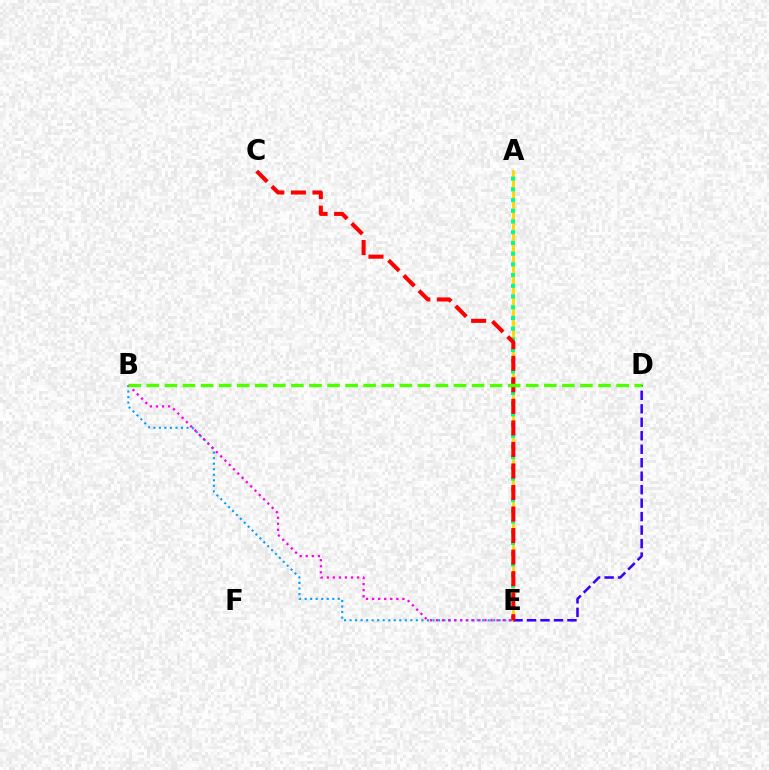{('B', 'E'): [{'color': '#009eff', 'line_style': 'dotted', 'thickness': 1.5}, {'color': '#ff00ed', 'line_style': 'dotted', 'thickness': 1.65}], ('A', 'E'): [{'color': '#ffd500', 'line_style': 'solid', 'thickness': 2.0}, {'color': '#00ff86', 'line_style': 'dotted', 'thickness': 2.91}], ('D', 'E'): [{'color': '#3700ff', 'line_style': 'dashed', 'thickness': 1.83}], ('C', 'E'): [{'color': '#ff0000', 'line_style': 'dashed', 'thickness': 2.93}], ('B', 'D'): [{'color': '#4fff00', 'line_style': 'dashed', 'thickness': 2.45}]}